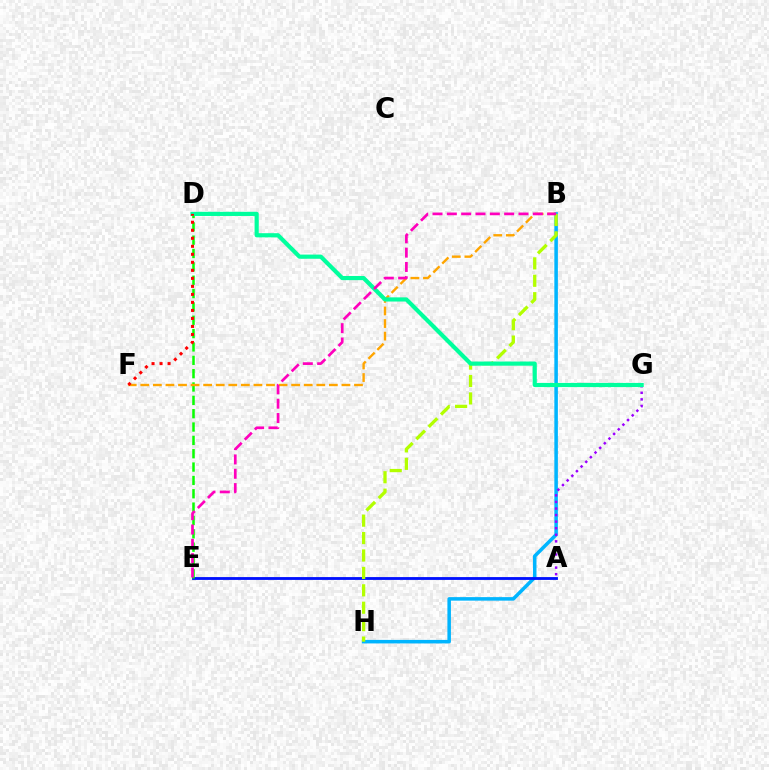{('B', 'H'): [{'color': '#00b5ff', 'line_style': 'solid', 'thickness': 2.54}, {'color': '#b3ff00', 'line_style': 'dashed', 'thickness': 2.37}], ('A', 'E'): [{'color': '#0010ff', 'line_style': 'solid', 'thickness': 2.03}], ('D', 'E'): [{'color': '#08ff00', 'line_style': 'dashed', 'thickness': 1.81}], ('B', 'F'): [{'color': '#ffa500', 'line_style': 'dashed', 'thickness': 1.71}], ('A', 'G'): [{'color': '#9b00ff', 'line_style': 'dotted', 'thickness': 1.79}], ('D', 'G'): [{'color': '#00ff9d', 'line_style': 'solid', 'thickness': 3.0}], ('B', 'E'): [{'color': '#ff00bd', 'line_style': 'dashed', 'thickness': 1.95}], ('D', 'F'): [{'color': '#ff0000', 'line_style': 'dotted', 'thickness': 2.18}]}